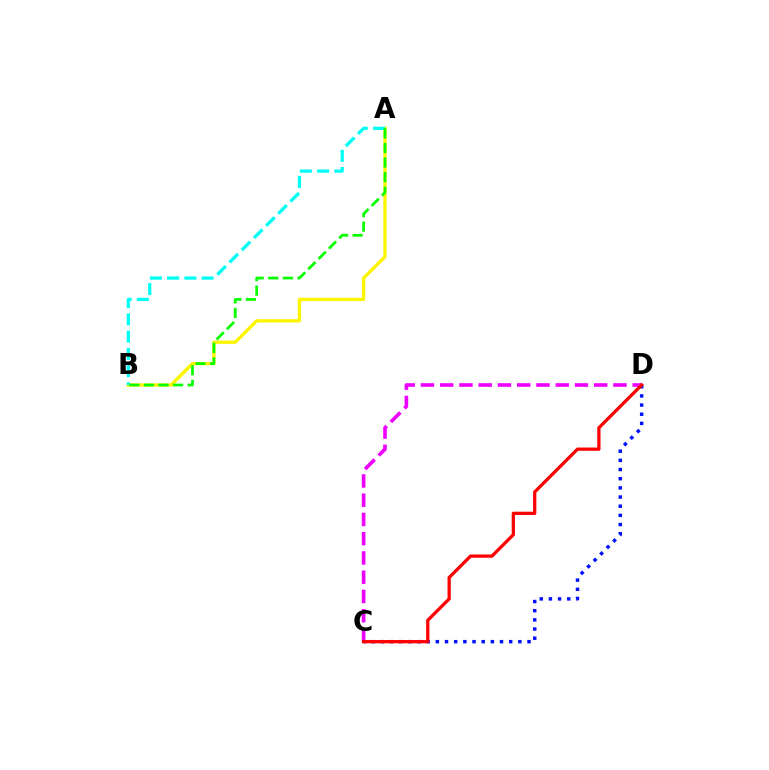{('C', 'D'): [{'color': '#0010ff', 'line_style': 'dotted', 'thickness': 2.49}, {'color': '#ee00ff', 'line_style': 'dashed', 'thickness': 2.62}, {'color': '#ff0000', 'line_style': 'solid', 'thickness': 2.35}], ('A', 'B'): [{'color': '#fcf500', 'line_style': 'solid', 'thickness': 2.4}, {'color': '#00fff6', 'line_style': 'dashed', 'thickness': 2.34}, {'color': '#08ff00', 'line_style': 'dashed', 'thickness': 1.98}]}